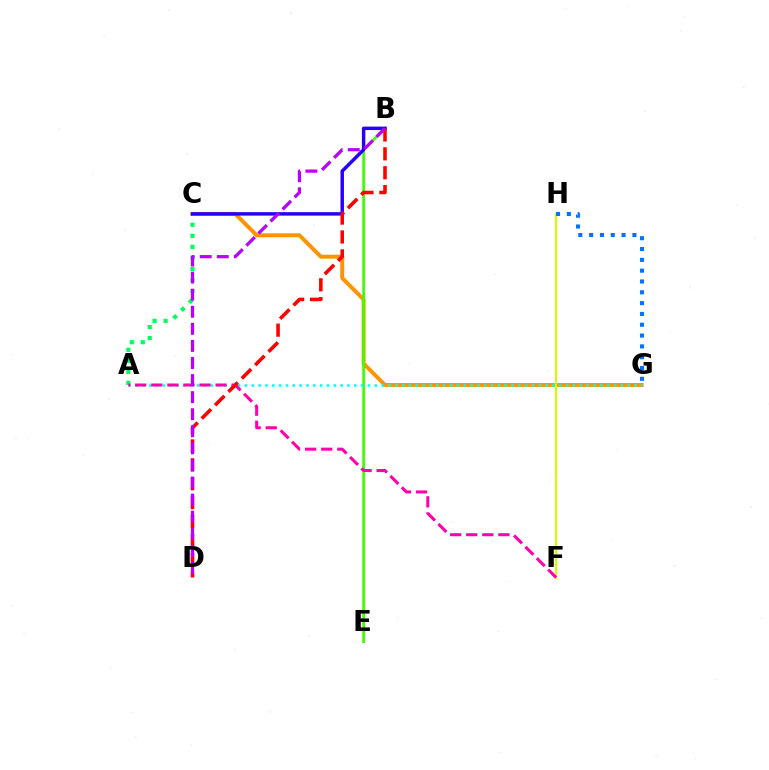{('A', 'C'): [{'color': '#00ff5c', 'line_style': 'dotted', 'thickness': 3.0}], ('C', 'G'): [{'color': '#ff9400', 'line_style': 'solid', 'thickness': 2.85}], ('B', 'E'): [{'color': '#3dff00', 'line_style': 'solid', 'thickness': 1.98}], ('F', 'H'): [{'color': '#d1ff00', 'line_style': 'solid', 'thickness': 1.51}], ('B', 'C'): [{'color': '#2500ff', 'line_style': 'solid', 'thickness': 2.49}], ('A', 'G'): [{'color': '#00fff6', 'line_style': 'dotted', 'thickness': 1.86}], ('A', 'F'): [{'color': '#ff00ac', 'line_style': 'dashed', 'thickness': 2.18}], ('B', 'D'): [{'color': '#ff0000', 'line_style': 'dashed', 'thickness': 2.57}, {'color': '#b900ff', 'line_style': 'dashed', 'thickness': 2.32}], ('G', 'H'): [{'color': '#0074ff', 'line_style': 'dotted', 'thickness': 2.94}]}